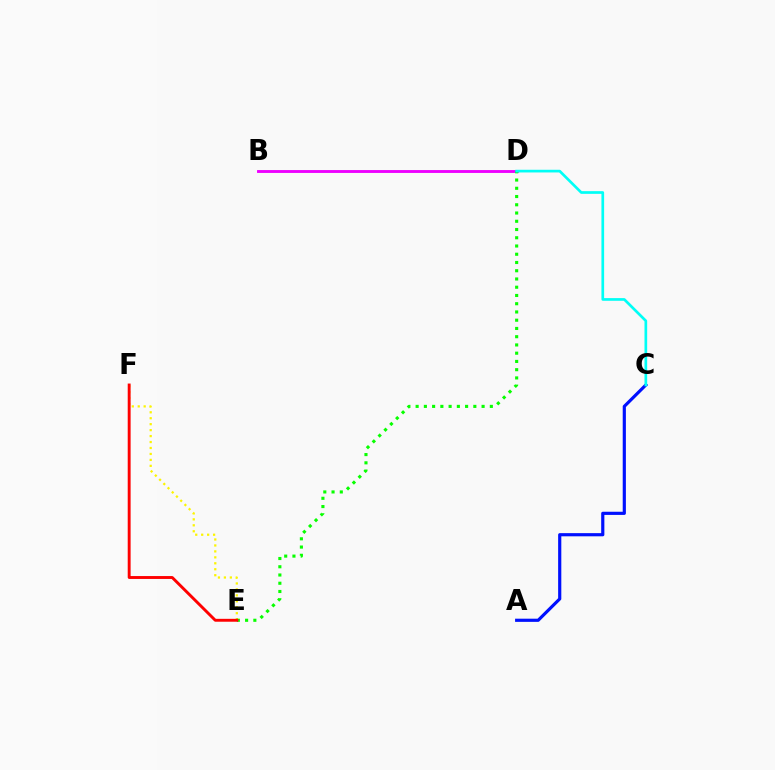{('B', 'D'): [{'color': '#ee00ff', 'line_style': 'solid', 'thickness': 2.07}], ('E', 'F'): [{'color': '#fcf500', 'line_style': 'dotted', 'thickness': 1.62}, {'color': '#ff0000', 'line_style': 'solid', 'thickness': 2.09}], ('D', 'E'): [{'color': '#08ff00', 'line_style': 'dotted', 'thickness': 2.24}], ('A', 'C'): [{'color': '#0010ff', 'line_style': 'solid', 'thickness': 2.28}], ('C', 'D'): [{'color': '#00fff6', 'line_style': 'solid', 'thickness': 1.93}]}